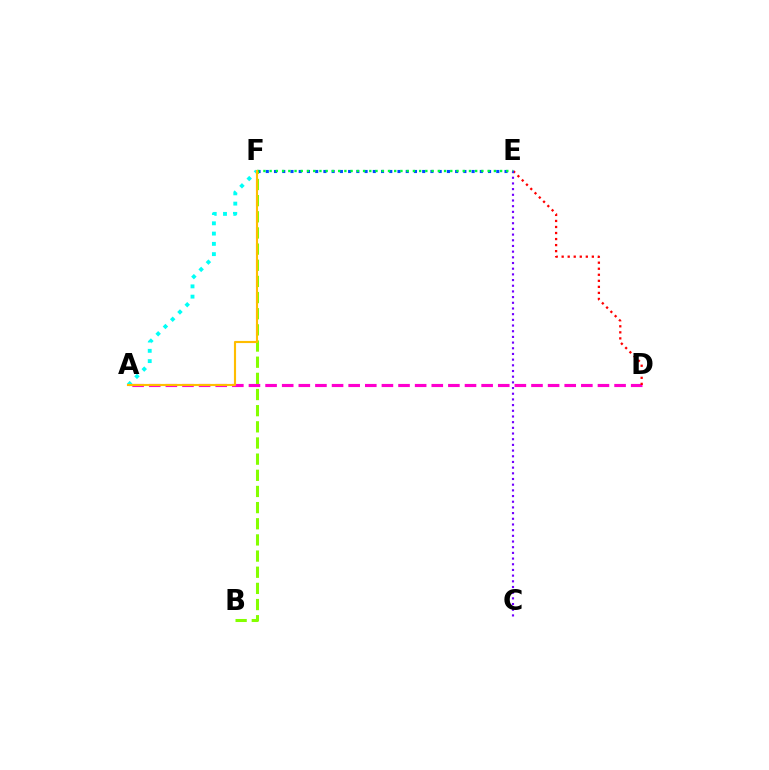{('A', 'D'): [{'color': '#ff00cf', 'line_style': 'dashed', 'thickness': 2.26}], ('D', 'E'): [{'color': '#ff0000', 'line_style': 'dotted', 'thickness': 1.64}], ('C', 'E'): [{'color': '#7200ff', 'line_style': 'dotted', 'thickness': 1.54}], ('E', 'F'): [{'color': '#004bff', 'line_style': 'dotted', 'thickness': 2.24}, {'color': '#00ff39', 'line_style': 'dotted', 'thickness': 1.69}], ('A', 'F'): [{'color': '#00fff6', 'line_style': 'dotted', 'thickness': 2.79}, {'color': '#ffbd00', 'line_style': 'solid', 'thickness': 1.54}], ('B', 'F'): [{'color': '#84ff00', 'line_style': 'dashed', 'thickness': 2.19}]}